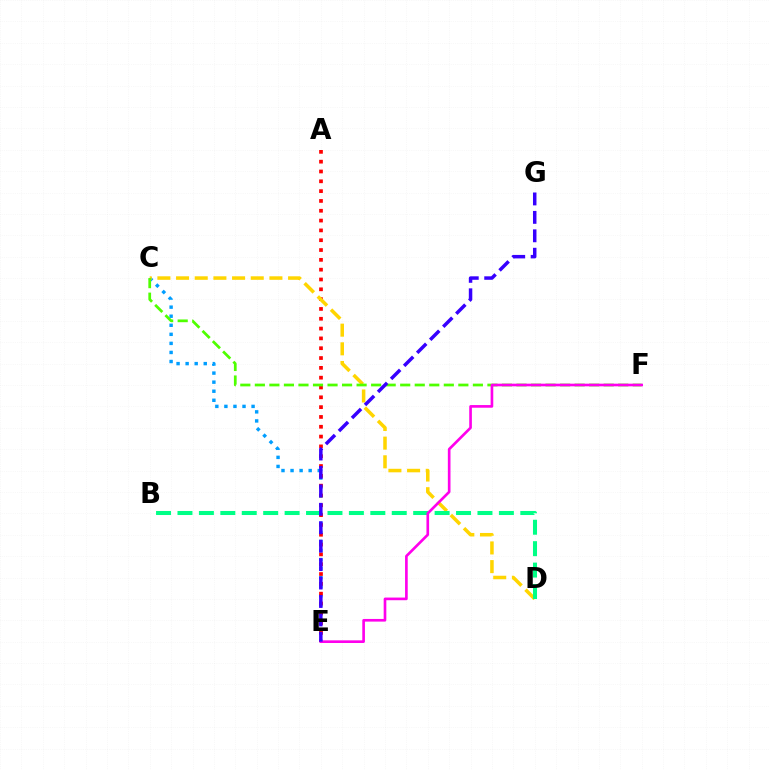{('C', 'E'): [{'color': '#009eff', 'line_style': 'dotted', 'thickness': 2.46}], ('A', 'E'): [{'color': '#ff0000', 'line_style': 'dotted', 'thickness': 2.67}], ('C', 'D'): [{'color': '#ffd500', 'line_style': 'dashed', 'thickness': 2.54}], ('C', 'F'): [{'color': '#4fff00', 'line_style': 'dashed', 'thickness': 1.97}], ('B', 'D'): [{'color': '#00ff86', 'line_style': 'dashed', 'thickness': 2.91}], ('E', 'F'): [{'color': '#ff00ed', 'line_style': 'solid', 'thickness': 1.91}], ('E', 'G'): [{'color': '#3700ff', 'line_style': 'dashed', 'thickness': 2.5}]}